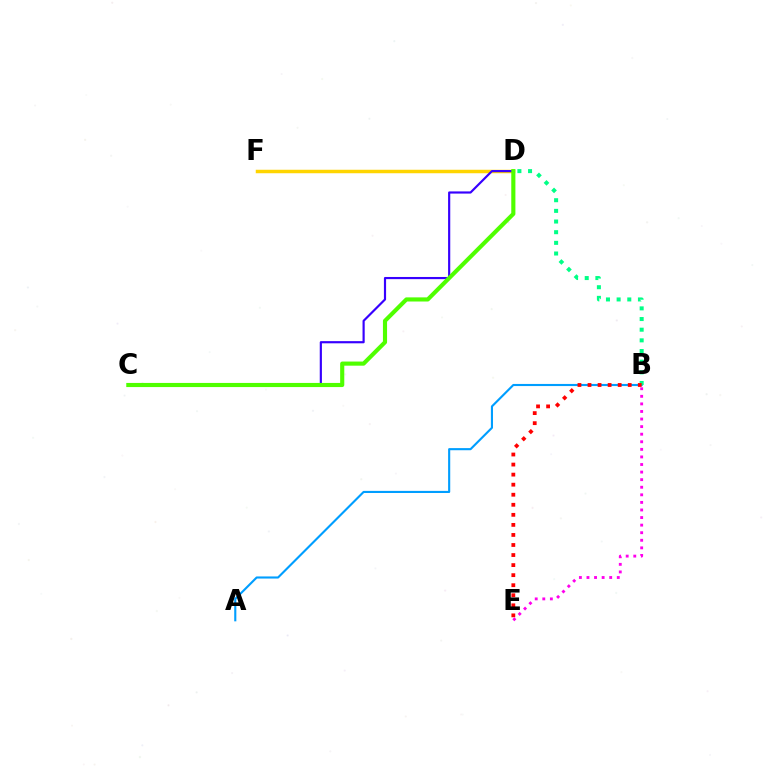{('D', 'F'): [{'color': '#ffd500', 'line_style': 'solid', 'thickness': 2.51}], ('C', 'D'): [{'color': '#3700ff', 'line_style': 'solid', 'thickness': 1.56}, {'color': '#4fff00', 'line_style': 'solid', 'thickness': 2.97}], ('A', 'B'): [{'color': '#009eff', 'line_style': 'solid', 'thickness': 1.53}], ('B', 'D'): [{'color': '#00ff86', 'line_style': 'dotted', 'thickness': 2.9}], ('B', 'E'): [{'color': '#ff0000', 'line_style': 'dotted', 'thickness': 2.73}, {'color': '#ff00ed', 'line_style': 'dotted', 'thickness': 2.06}]}